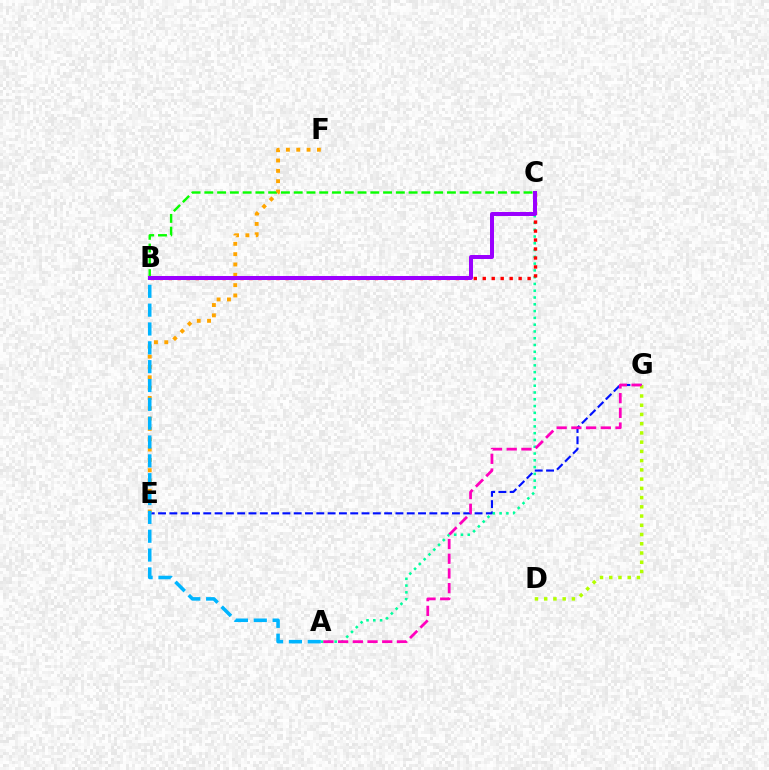{('B', 'C'): [{'color': '#08ff00', 'line_style': 'dashed', 'thickness': 1.73}, {'color': '#ff0000', 'line_style': 'dotted', 'thickness': 2.44}, {'color': '#9b00ff', 'line_style': 'solid', 'thickness': 2.88}], ('E', 'G'): [{'color': '#0010ff', 'line_style': 'dashed', 'thickness': 1.54}], ('D', 'G'): [{'color': '#b3ff00', 'line_style': 'dotted', 'thickness': 2.51}], ('A', 'C'): [{'color': '#00ff9d', 'line_style': 'dotted', 'thickness': 1.84}], ('A', 'G'): [{'color': '#ff00bd', 'line_style': 'dashed', 'thickness': 2.0}], ('E', 'F'): [{'color': '#ffa500', 'line_style': 'dotted', 'thickness': 2.81}], ('A', 'B'): [{'color': '#00b5ff', 'line_style': 'dashed', 'thickness': 2.56}]}